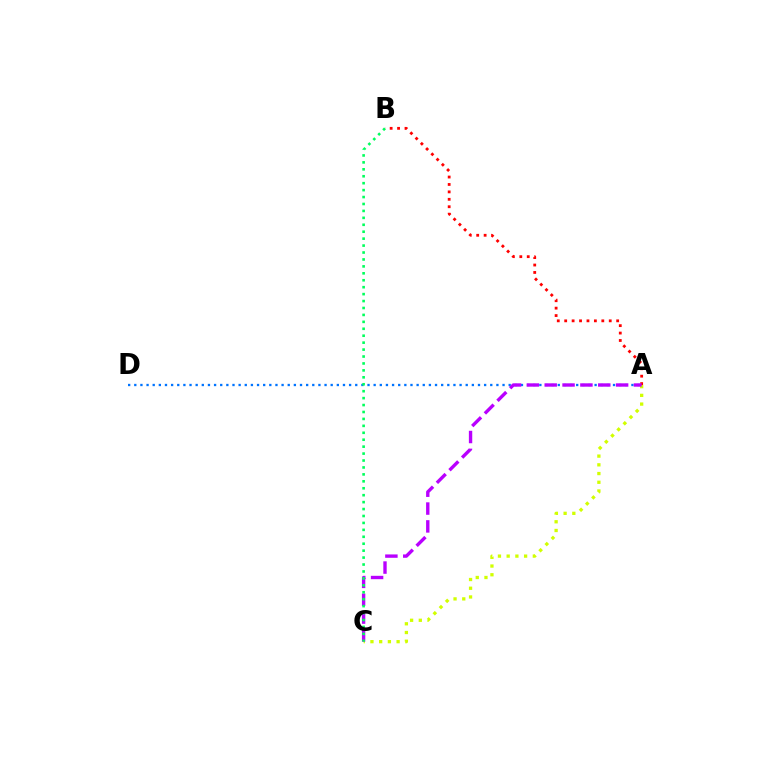{('A', 'C'): [{'color': '#d1ff00', 'line_style': 'dotted', 'thickness': 2.37}, {'color': '#b900ff', 'line_style': 'dashed', 'thickness': 2.43}], ('A', 'B'): [{'color': '#ff0000', 'line_style': 'dotted', 'thickness': 2.02}], ('A', 'D'): [{'color': '#0074ff', 'line_style': 'dotted', 'thickness': 1.67}], ('B', 'C'): [{'color': '#00ff5c', 'line_style': 'dotted', 'thickness': 1.88}]}